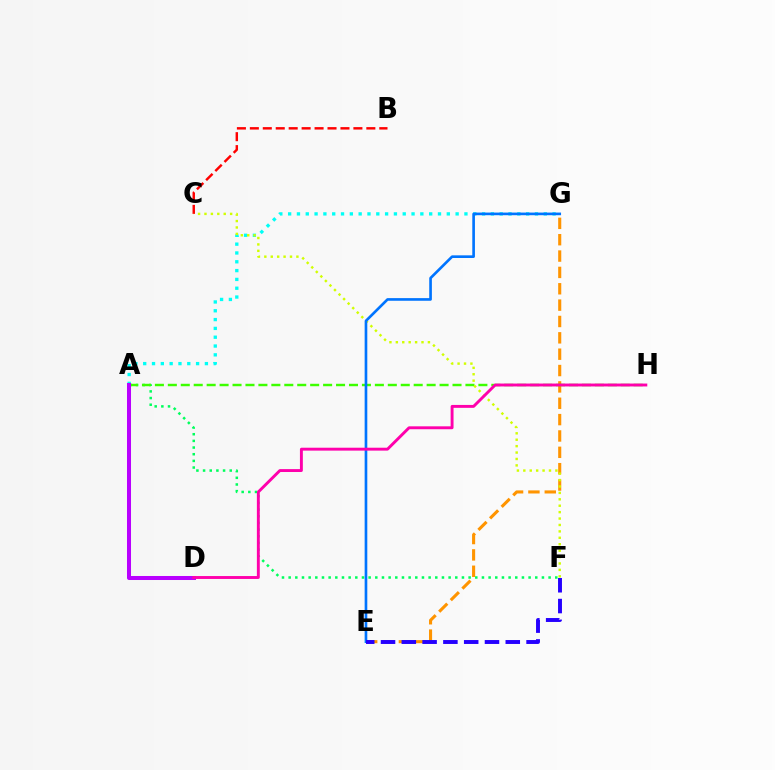{('B', 'C'): [{'color': '#ff0000', 'line_style': 'dashed', 'thickness': 1.76}], ('E', 'G'): [{'color': '#ff9400', 'line_style': 'dashed', 'thickness': 2.22}, {'color': '#0074ff', 'line_style': 'solid', 'thickness': 1.91}], ('A', 'F'): [{'color': '#00ff5c', 'line_style': 'dotted', 'thickness': 1.81}], ('A', 'H'): [{'color': '#3dff00', 'line_style': 'dashed', 'thickness': 1.76}], ('A', 'G'): [{'color': '#00fff6', 'line_style': 'dotted', 'thickness': 2.4}], ('C', 'F'): [{'color': '#d1ff00', 'line_style': 'dotted', 'thickness': 1.74}], ('A', 'D'): [{'color': '#b900ff', 'line_style': 'solid', 'thickness': 2.89}], ('E', 'F'): [{'color': '#2500ff', 'line_style': 'dashed', 'thickness': 2.82}], ('D', 'H'): [{'color': '#ff00ac', 'line_style': 'solid', 'thickness': 2.09}]}